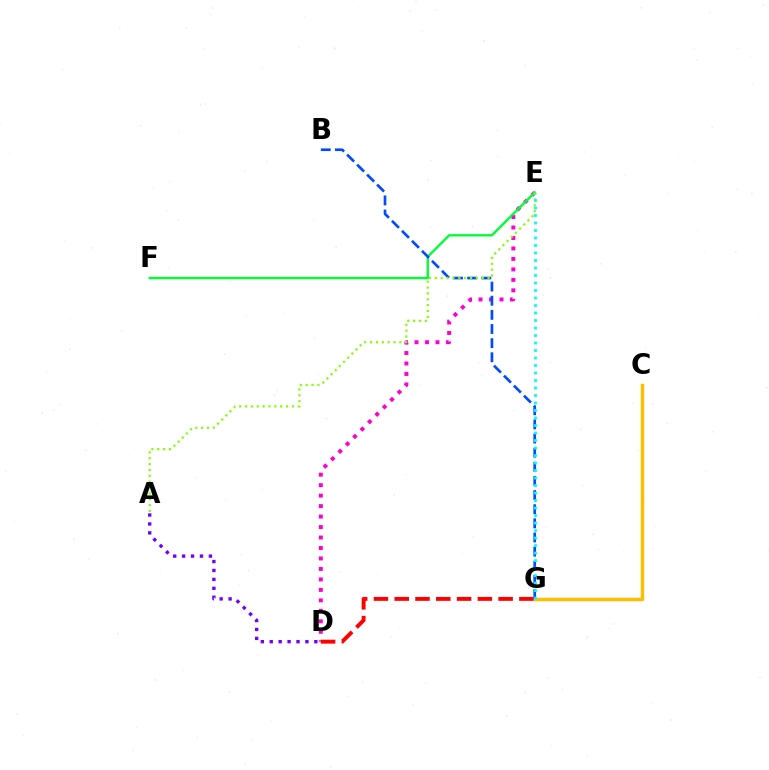{('C', 'G'): [{'color': '#ffbd00', 'line_style': 'solid', 'thickness': 2.48}], ('D', 'E'): [{'color': '#ff00cf', 'line_style': 'dotted', 'thickness': 2.85}], ('E', 'F'): [{'color': '#00ff39', 'line_style': 'solid', 'thickness': 1.71}], ('D', 'G'): [{'color': '#ff0000', 'line_style': 'dashed', 'thickness': 2.82}], ('B', 'G'): [{'color': '#004bff', 'line_style': 'dashed', 'thickness': 1.92}], ('A', 'E'): [{'color': '#84ff00', 'line_style': 'dotted', 'thickness': 1.59}], ('A', 'D'): [{'color': '#7200ff', 'line_style': 'dotted', 'thickness': 2.42}], ('E', 'G'): [{'color': '#00fff6', 'line_style': 'dotted', 'thickness': 2.04}]}